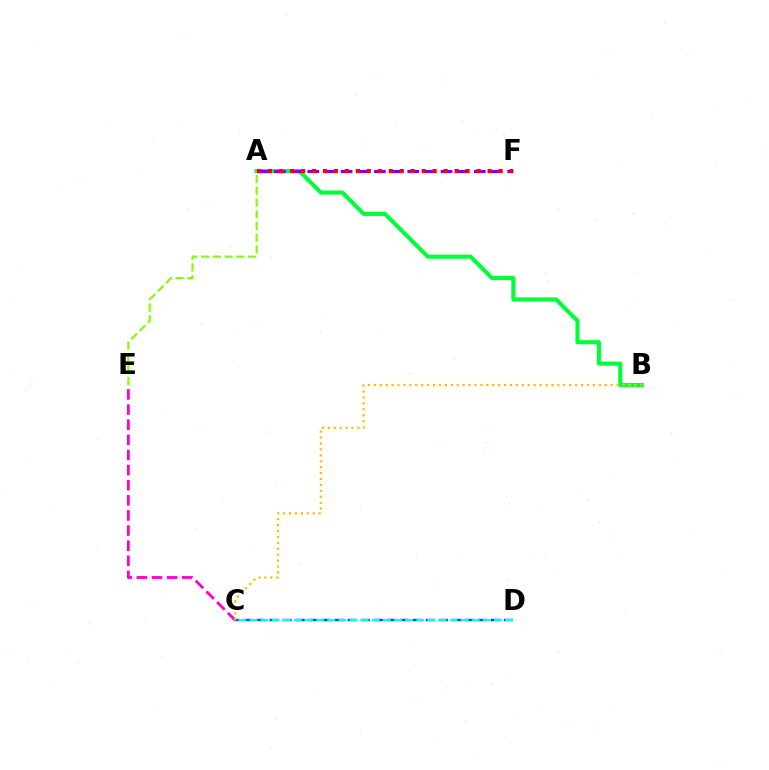{('A', 'B'): [{'color': '#00ff39', 'line_style': 'solid', 'thickness': 2.95}], ('A', 'F'): [{'color': '#7200ff', 'line_style': 'dashed', 'thickness': 2.26}, {'color': '#ff0000', 'line_style': 'dotted', 'thickness': 2.98}], ('C', 'E'): [{'color': '#ff00cf', 'line_style': 'dashed', 'thickness': 2.05}], ('C', 'D'): [{'color': '#004bff', 'line_style': 'dashed', 'thickness': 1.77}, {'color': '#00fff6', 'line_style': 'dashed', 'thickness': 1.51}], ('B', 'C'): [{'color': '#ffbd00', 'line_style': 'dotted', 'thickness': 1.61}], ('A', 'E'): [{'color': '#84ff00', 'line_style': 'dashed', 'thickness': 1.59}]}